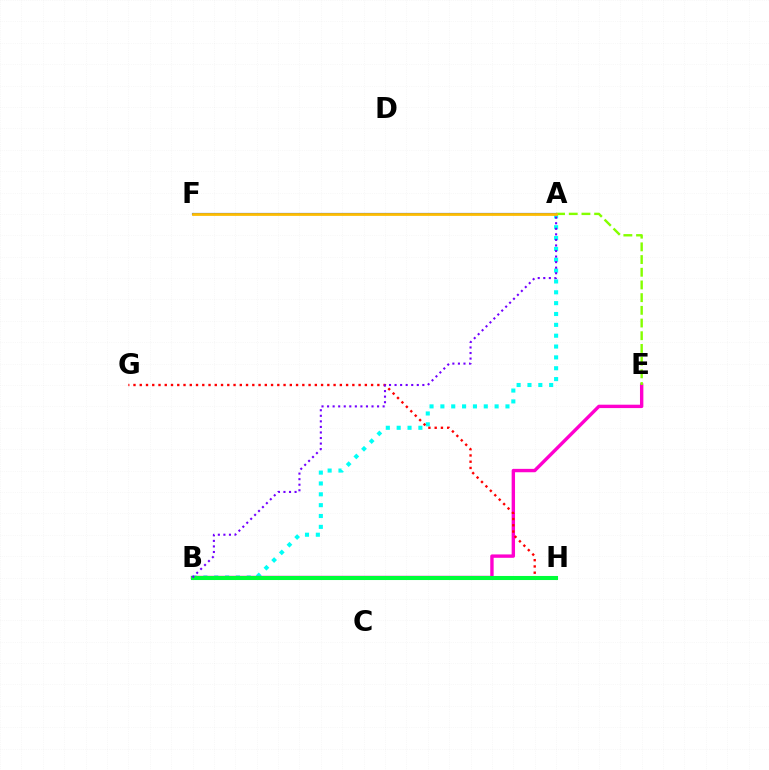{('A', 'B'): [{'color': '#00fff6', 'line_style': 'dotted', 'thickness': 2.95}, {'color': '#7200ff', 'line_style': 'dotted', 'thickness': 1.51}], ('B', 'E'): [{'color': '#ff00cf', 'line_style': 'solid', 'thickness': 2.44}], ('A', 'E'): [{'color': '#84ff00', 'line_style': 'dashed', 'thickness': 1.72}], ('G', 'H'): [{'color': '#ff0000', 'line_style': 'dotted', 'thickness': 1.7}], ('B', 'H'): [{'color': '#00ff39', 'line_style': 'solid', 'thickness': 2.93}], ('A', 'F'): [{'color': '#004bff', 'line_style': 'solid', 'thickness': 1.56}, {'color': '#ffbd00', 'line_style': 'solid', 'thickness': 1.99}]}